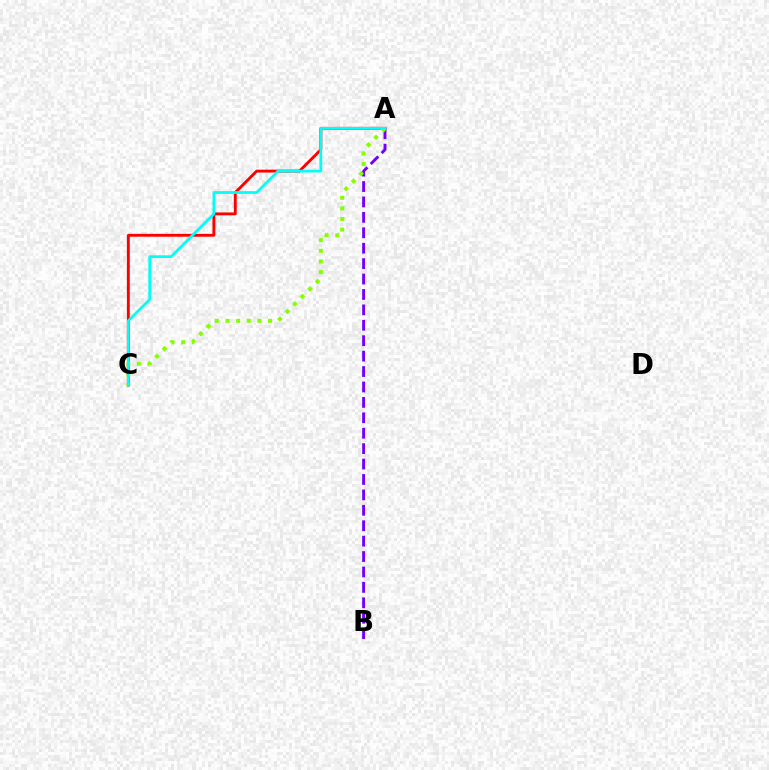{('A', 'C'): [{'color': '#ff0000', 'line_style': 'solid', 'thickness': 2.07}, {'color': '#84ff00', 'line_style': 'dotted', 'thickness': 2.89}, {'color': '#00fff6', 'line_style': 'solid', 'thickness': 1.98}], ('A', 'B'): [{'color': '#7200ff', 'line_style': 'dashed', 'thickness': 2.09}]}